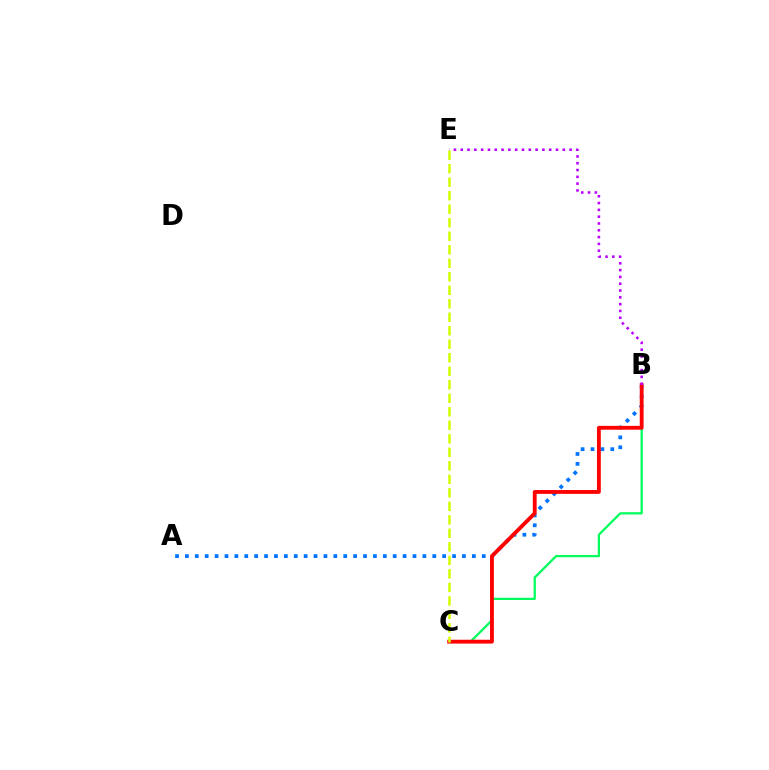{('A', 'B'): [{'color': '#0074ff', 'line_style': 'dotted', 'thickness': 2.69}], ('B', 'C'): [{'color': '#00ff5c', 'line_style': 'solid', 'thickness': 1.62}, {'color': '#ff0000', 'line_style': 'solid', 'thickness': 2.76}], ('B', 'E'): [{'color': '#b900ff', 'line_style': 'dotted', 'thickness': 1.85}], ('C', 'E'): [{'color': '#d1ff00', 'line_style': 'dashed', 'thickness': 1.83}]}